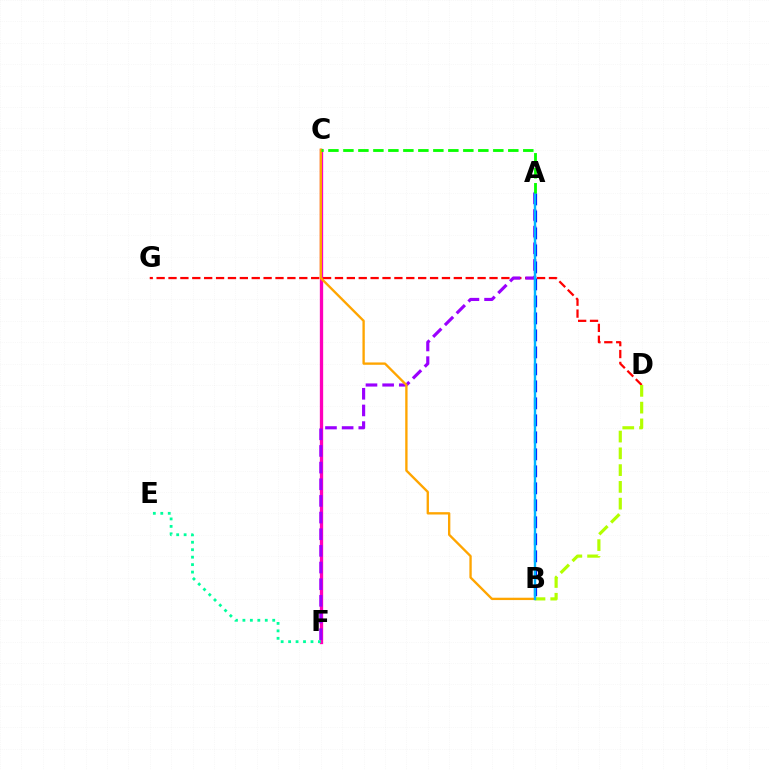{('D', 'G'): [{'color': '#ff0000', 'line_style': 'dashed', 'thickness': 1.62}], ('C', 'F'): [{'color': '#ff00bd', 'line_style': 'solid', 'thickness': 2.38}], ('A', 'F'): [{'color': '#9b00ff', 'line_style': 'dashed', 'thickness': 2.26}], ('A', 'B'): [{'color': '#0010ff', 'line_style': 'dashed', 'thickness': 2.31}, {'color': '#00b5ff', 'line_style': 'solid', 'thickness': 1.73}], ('B', 'C'): [{'color': '#ffa500', 'line_style': 'solid', 'thickness': 1.69}], ('B', 'D'): [{'color': '#b3ff00', 'line_style': 'dashed', 'thickness': 2.28}], ('A', 'C'): [{'color': '#08ff00', 'line_style': 'dashed', 'thickness': 2.04}], ('E', 'F'): [{'color': '#00ff9d', 'line_style': 'dotted', 'thickness': 2.03}]}